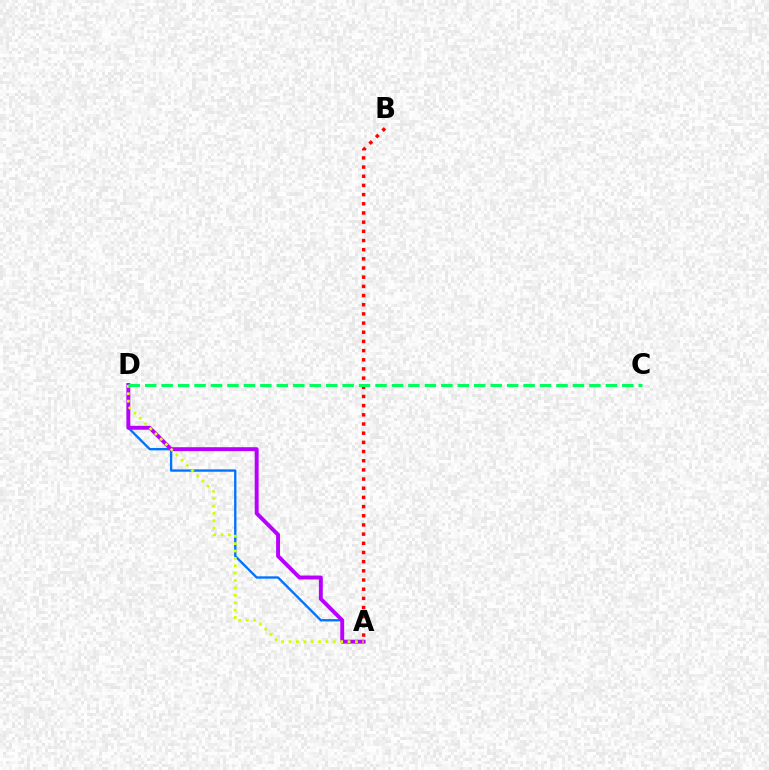{('A', 'D'): [{'color': '#0074ff', 'line_style': 'solid', 'thickness': 1.69}, {'color': '#b900ff', 'line_style': 'solid', 'thickness': 2.82}, {'color': '#d1ff00', 'line_style': 'dotted', 'thickness': 2.01}], ('A', 'B'): [{'color': '#ff0000', 'line_style': 'dotted', 'thickness': 2.49}], ('C', 'D'): [{'color': '#00ff5c', 'line_style': 'dashed', 'thickness': 2.24}]}